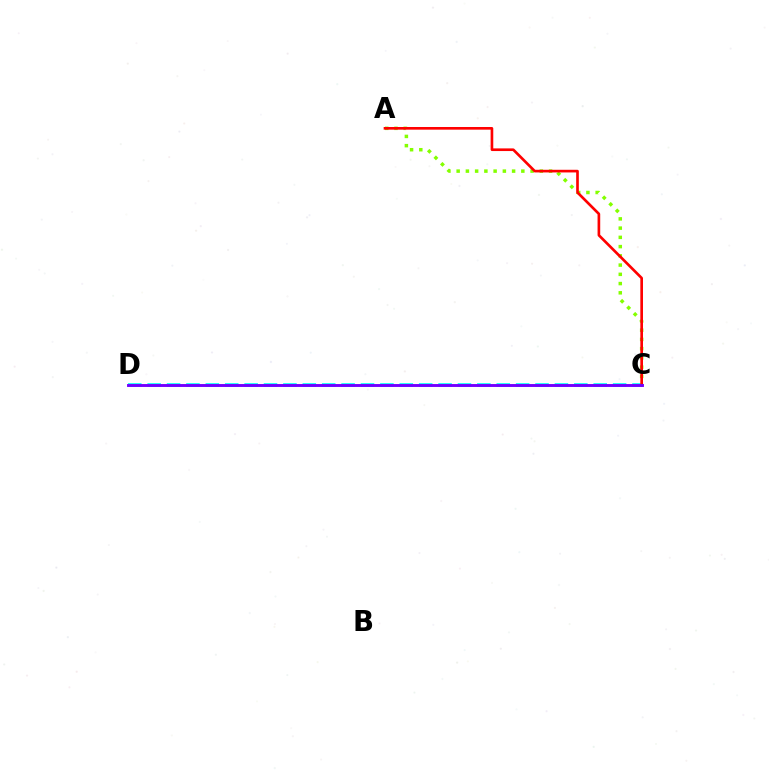{('C', 'D'): [{'color': '#00fff6', 'line_style': 'dashed', 'thickness': 2.63}, {'color': '#7200ff', 'line_style': 'solid', 'thickness': 2.08}], ('A', 'C'): [{'color': '#84ff00', 'line_style': 'dotted', 'thickness': 2.51}, {'color': '#ff0000', 'line_style': 'solid', 'thickness': 1.91}]}